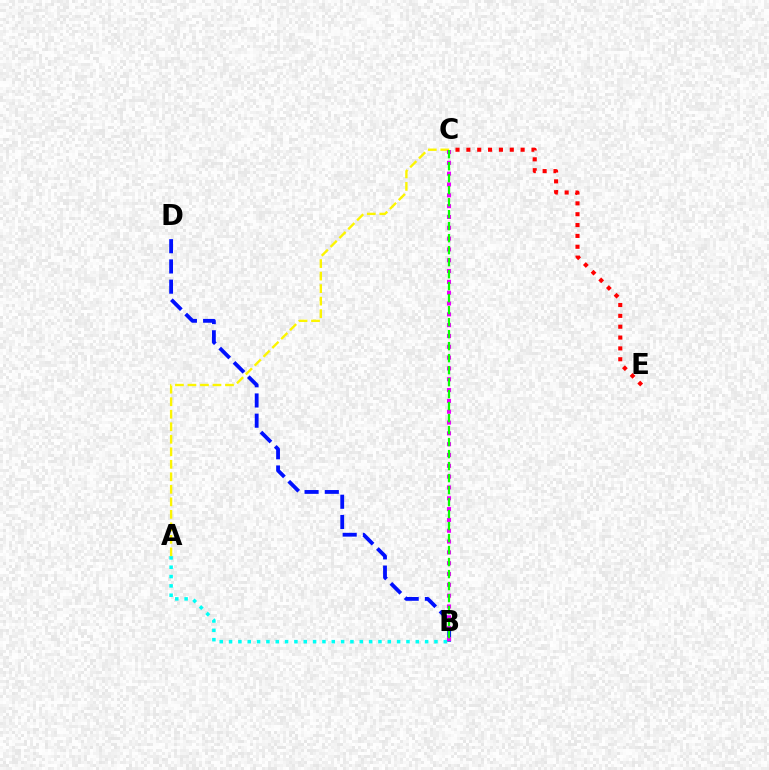{('C', 'E'): [{'color': '#ff0000', 'line_style': 'dotted', 'thickness': 2.95}], ('A', 'B'): [{'color': '#00fff6', 'line_style': 'dotted', 'thickness': 2.54}], ('A', 'C'): [{'color': '#fcf500', 'line_style': 'dashed', 'thickness': 1.7}], ('B', 'D'): [{'color': '#0010ff', 'line_style': 'dashed', 'thickness': 2.75}], ('B', 'C'): [{'color': '#ee00ff', 'line_style': 'dotted', 'thickness': 2.94}, {'color': '#08ff00', 'line_style': 'dashed', 'thickness': 1.63}]}